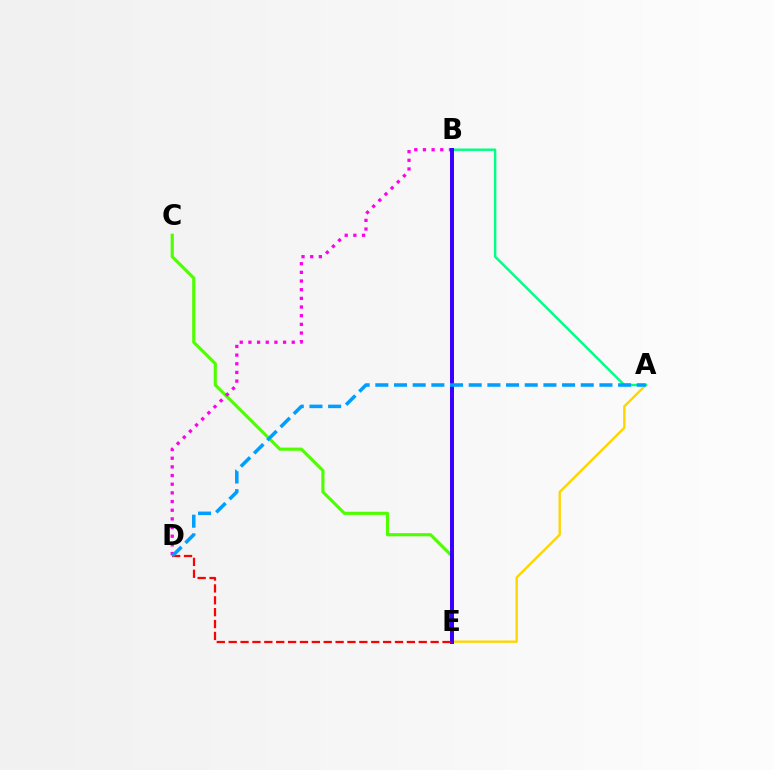{('C', 'E'): [{'color': '#4fff00', 'line_style': 'solid', 'thickness': 2.26}], ('A', 'E'): [{'color': '#ffd500', 'line_style': 'solid', 'thickness': 1.7}], ('B', 'D'): [{'color': '#ff00ed', 'line_style': 'dotted', 'thickness': 2.35}], ('A', 'B'): [{'color': '#00ff86', 'line_style': 'solid', 'thickness': 1.75}], ('B', 'E'): [{'color': '#3700ff', 'line_style': 'solid', 'thickness': 2.86}], ('D', 'E'): [{'color': '#ff0000', 'line_style': 'dashed', 'thickness': 1.61}], ('A', 'D'): [{'color': '#009eff', 'line_style': 'dashed', 'thickness': 2.54}]}